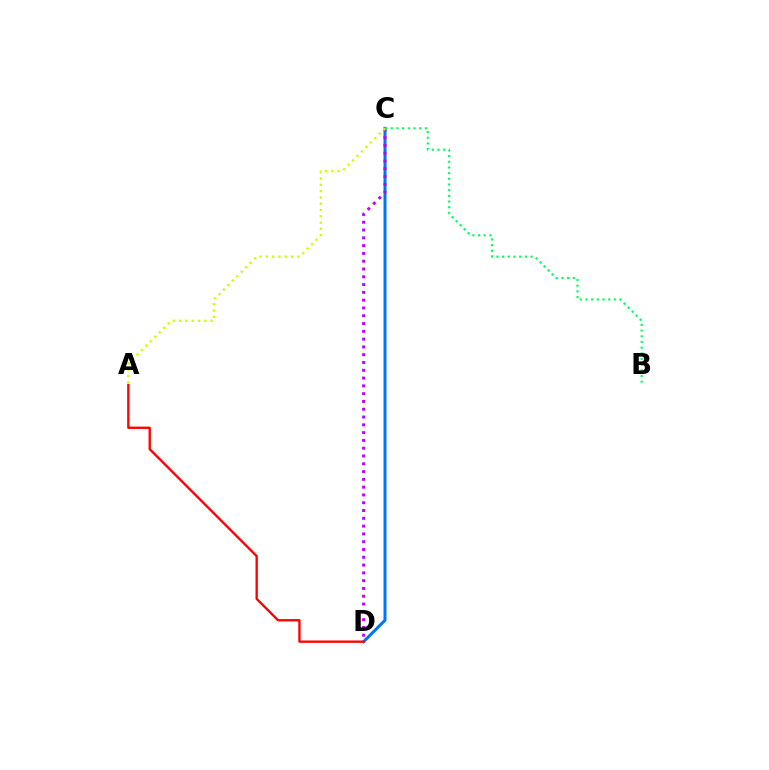{('C', 'D'): [{'color': '#0074ff', 'line_style': 'solid', 'thickness': 2.16}, {'color': '#b900ff', 'line_style': 'dotted', 'thickness': 2.12}], ('A', 'D'): [{'color': '#ff0000', 'line_style': 'solid', 'thickness': 1.69}], ('A', 'C'): [{'color': '#d1ff00', 'line_style': 'dotted', 'thickness': 1.71}], ('B', 'C'): [{'color': '#00ff5c', 'line_style': 'dotted', 'thickness': 1.54}]}